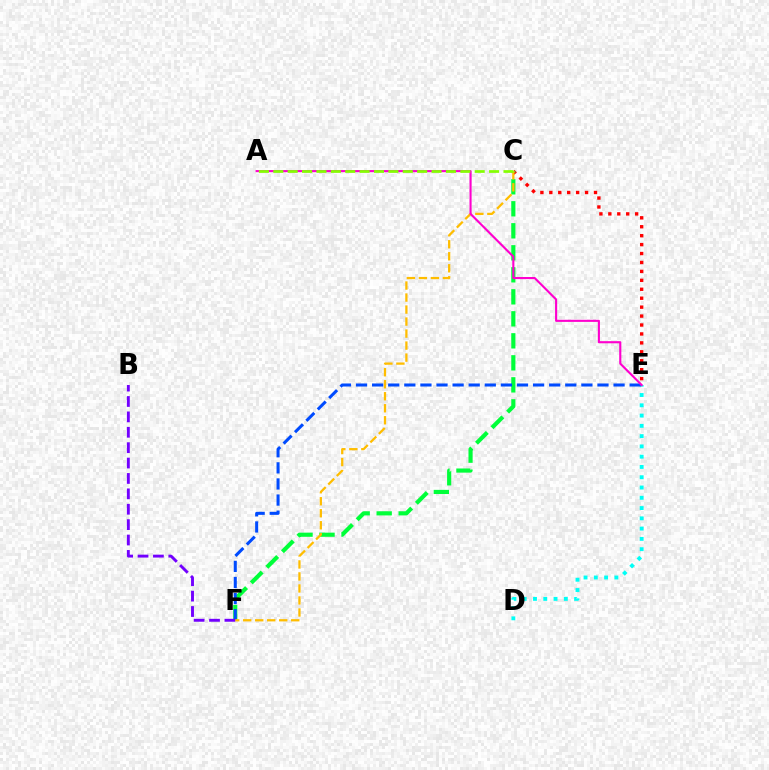{('D', 'E'): [{'color': '#00fff6', 'line_style': 'dotted', 'thickness': 2.79}], ('C', 'E'): [{'color': '#ff0000', 'line_style': 'dotted', 'thickness': 2.43}], ('C', 'F'): [{'color': '#00ff39', 'line_style': 'dashed', 'thickness': 2.99}, {'color': '#ffbd00', 'line_style': 'dashed', 'thickness': 1.63}], ('E', 'F'): [{'color': '#004bff', 'line_style': 'dashed', 'thickness': 2.19}], ('B', 'F'): [{'color': '#7200ff', 'line_style': 'dashed', 'thickness': 2.09}], ('A', 'E'): [{'color': '#ff00cf', 'line_style': 'solid', 'thickness': 1.52}], ('A', 'C'): [{'color': '#84ff00', 'line_style': 'dashed', 'thickness': 1.95}]}